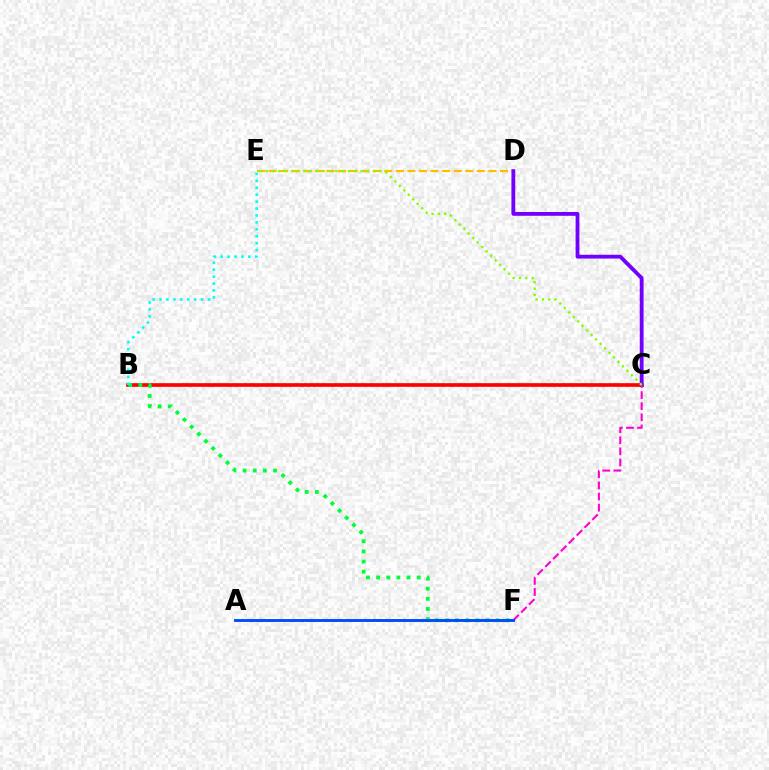{('D', 'E'): [{'color': '#ffbd00', 'line_style': 'dashed', 'thickness': 1.57}], ('B', 'C'): [{'color': '#ff0000', 'line_style': 'solid', 'thickness': 2.64}], ('C', 'D'): [{'color': '#7200ff', 'line_style': 'solid', 'thickness': 2.74}], ('C', 'F'): [{'color': '#ff00cf', 'line_style': 'dashed', 'thickness': 1.51}], ('C', 'E'): [{'color': '#84ff00', 'line_style': 'dotted', 'thickness': 1.72}], ('B', 'F'): [{'color': '#00ff39', 'line_style': 'dotted', 'thickness': 2.76}], ('A', 'F'): [{'color': '#004bff', 'line_style': 'solid', 'thickness': 2.08}], ('B', 'E'): [{'color': '#00fff6', 'line_style': 'dotted', 'thickness': 1.88}]}